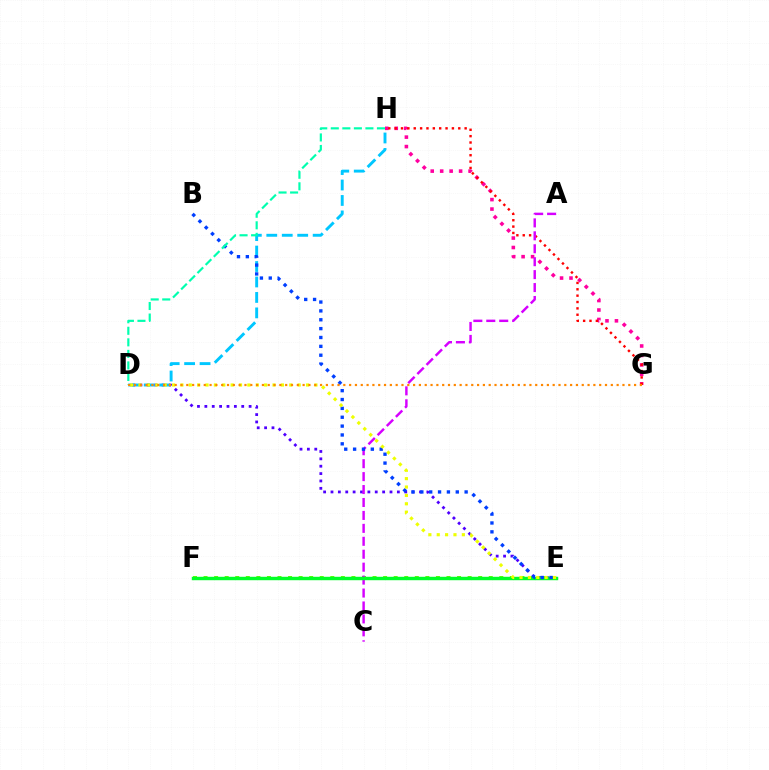{('D', 'E'): [{'color': '#4f00ff', 'line_style': 'dotted', 'thickness': 2.0}, {'color': '#eeff00', 'line_style': 'dotted', 'thickness': 2.28}], ('G', 'H'): [{'color': '#ff00a0', 'line_style': 'dotted', 'thickness': 2.57}, {'color': '#ff0000', 'line_style': 'dotted', 'thickness': 1.73}], ('D', 'H'): [{'color': '#00c7ff', 'line_style': 'dashed', 'thickness': 2.1}, {'color': '#00ffaf', 'line_style': 'dashed', 'thickness': 1.57}], ('E', 'F'): [{'color': '#66ff00', 'line_style': 'dotted', 'thickness': 2.87}, {'color': '#00ff27', 'line_style': 'solid', 'thickness': 2.47}], ('A', 'C'): [{'color': '#d600ff', 'line_style': 'dashed', 'thickness': 1.76}], ('B', 'E'): [{'color': '#003fff', 'line_style': 'dotted', 'thickness': 2.41}], ('D', 'G'): [{'color': '#ff8800', 'line_style': 'dotted', 'thickness': 1.58}]}